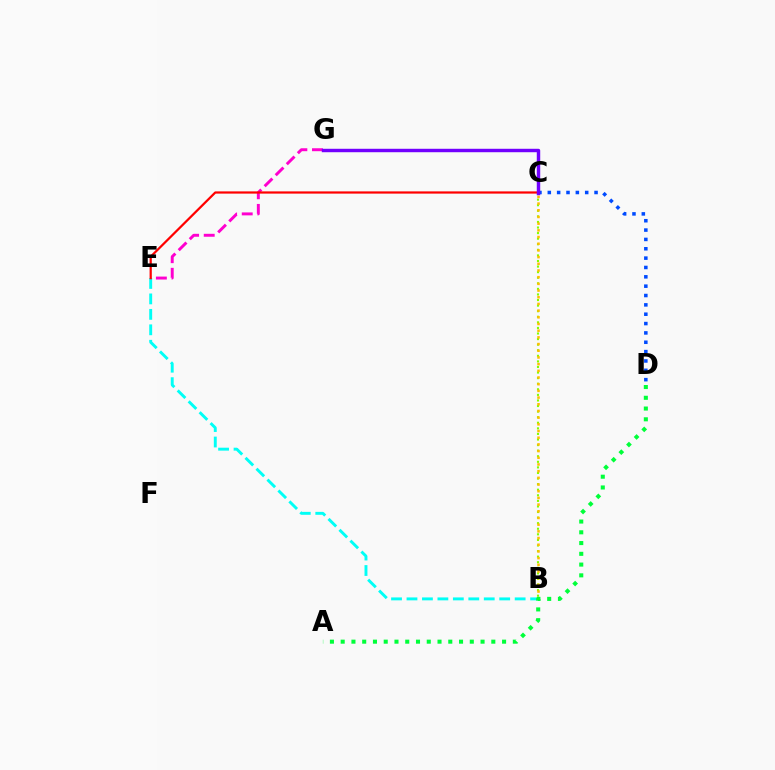{('B', 'C'): [{'color': '#84ff00', 'line_style': 'dotted', 'thickness': 1.52}, {'color': '#ffbd00', 'line_style': 'dotted', 'thickness': 1.82}], ('B', 'E'): [{'color': '#00fff6', 'line_style': 'dashed', 'thickness': 2.1}], ('E', 'G'): [{'color': '#ff00cf', 'line_style': 'dashed', 'thickness': 2.12}], ('C', 'D'): [{'color': '#004bff', 'line_style': 'dotted', 'thickness': 2.54}], ('C', 'E'): [{'color': '#ff0000', 'line_style': 'solid', 'thickness': 1.6}], ('C', 'G'): [{'color': '#7200ff', 'line_style': 'solid', 'thickness': 2.48}], ('A', 'D'): [{'color': '#00ff39', 'line_style': 'dotted', 'thickness': 2.92}]}